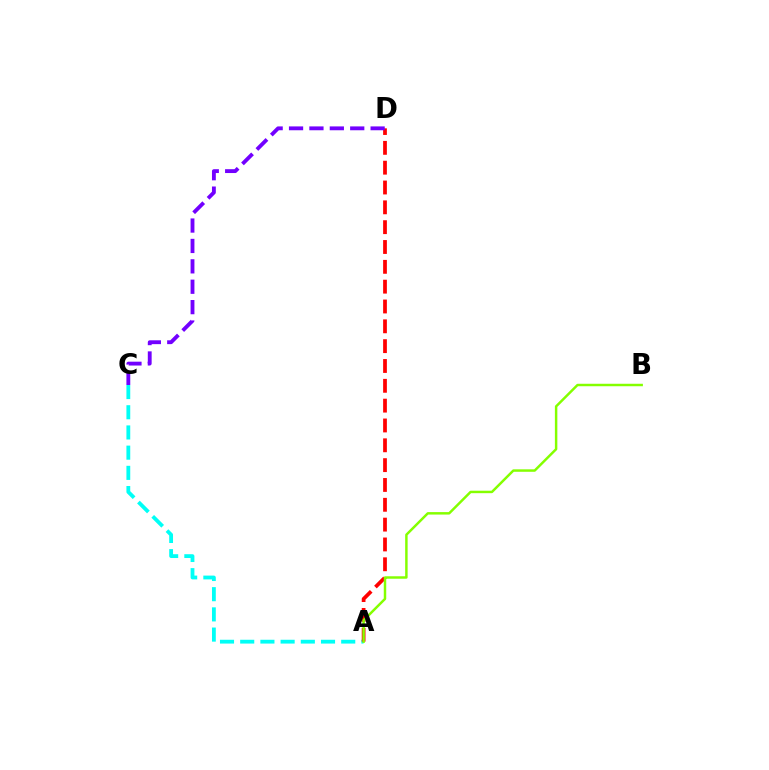{('A', 'C'): [{'color': '#00fff6', 'line_style': 'dashed', 'thickness': 2.74}], ('A', 'D'): [{'color': '#ff0000', 'line_style': 'dashed', 'thickness': 2.69}], ('A', 'B'): [{'color': '#84ff00', 'line_style': 'solid', 'thickness': 1.78}], ('C', 'D'): [{'color': '#7200ff', 'line_style': 'dashed', 'thickness': 2.77}]}